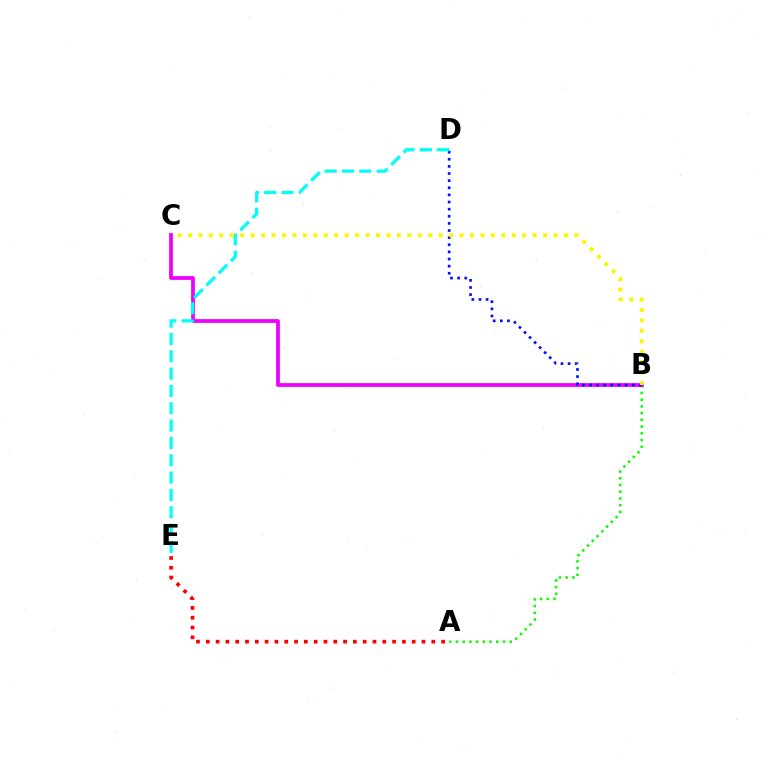{('A', 'B'): [{'color': '#08ff00', 'line_style': 'dotted', 'thickness': 1.83}], ('B', 'C'): [{'color': '#ee00ff', 'line_style': 'solid', 'thickness': 2.7}, {'color': '#fcf500', 'line_style': 'dotted', 'thickness': 2.84}], ('A', 'E'): [{'color': '#ff0000', 'line_style': 'dotted', 'thickness': 2.66}], ('B', 'D'): [{'color': '#0010ff', 'line_style': 'dotted', 'thickness': 1.94}], ('D', 'E'): [{'color': '#00fff6', 'line_style': 'dashed', 'thickness': 2.35}]}